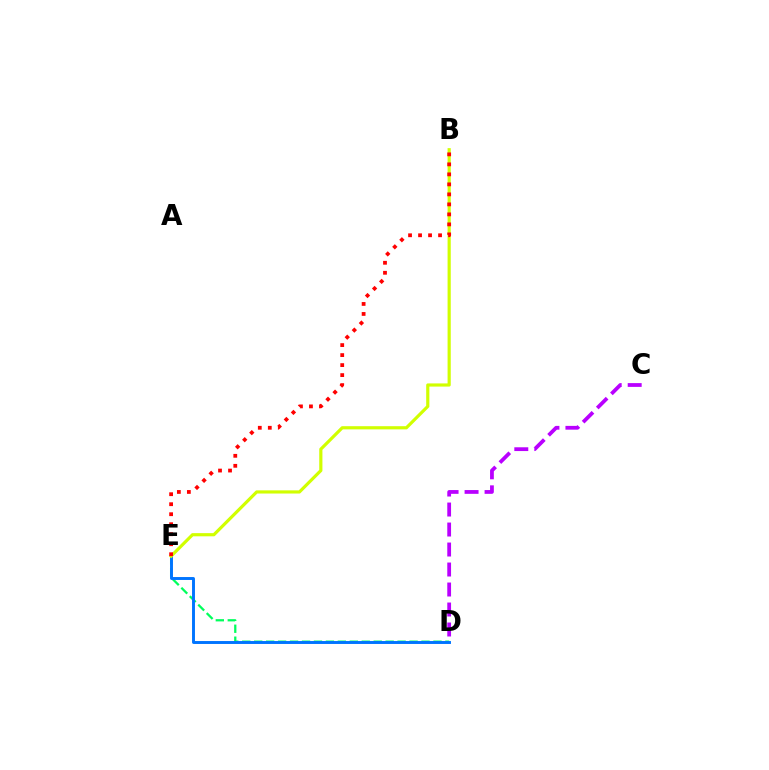{('D', 'E'): [{'color': '#00ff5c', 'line_style': 'dashed', 'thickness': 1.62}, {'color': '#0074ff', 'line_style': 'solid', 'thickness': 2.1}], ('C', 'D'): [{'color': '#b900ff', 'line_style': 'dashed', 'thickness': 2.72}], ('B', 'E'): [{'color': '#d1ff00', 'line_style': 'solid', 'thickness': 2.29}, {'color': '#ff0000', 'line_style': 'dotted', 'thickness': 2.72}]}